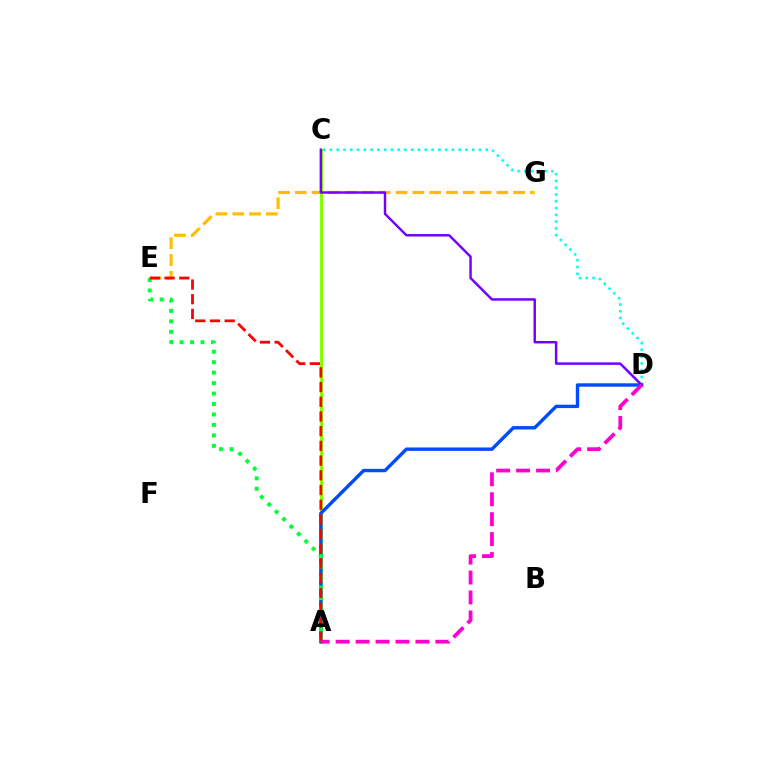{('E', 'G'): [{'color': '#ffbd00', 'line_style': 'dashed', 'thickness': 2.28}], ('A', 'C'): [{'color': '#84ff00', 'line_style': 'solid', 'thickness': 2.14}], ('C', 'D'): [{'color': '#00fff6', 'line_style': 'dotted', 'thickness': 1.84}, {'color': '#7200ff', 'line_style': 'solid', 'thickness': 1.76}], ('A', 'D'): [{'color': '#004bff', 'line_style': 'solid', 'thickness': 2.44}, {'color': '#ff00cf', 'line_style': 'dashed', 'thickness': 2.71}], ('A', 'E'): [{'color': '#00ff39', 'line_style': 'dotted', 'thickness': 2.84}, {'color': '#ff0000', 'line_style': 'dashed', 'thickness': 2.0}]}